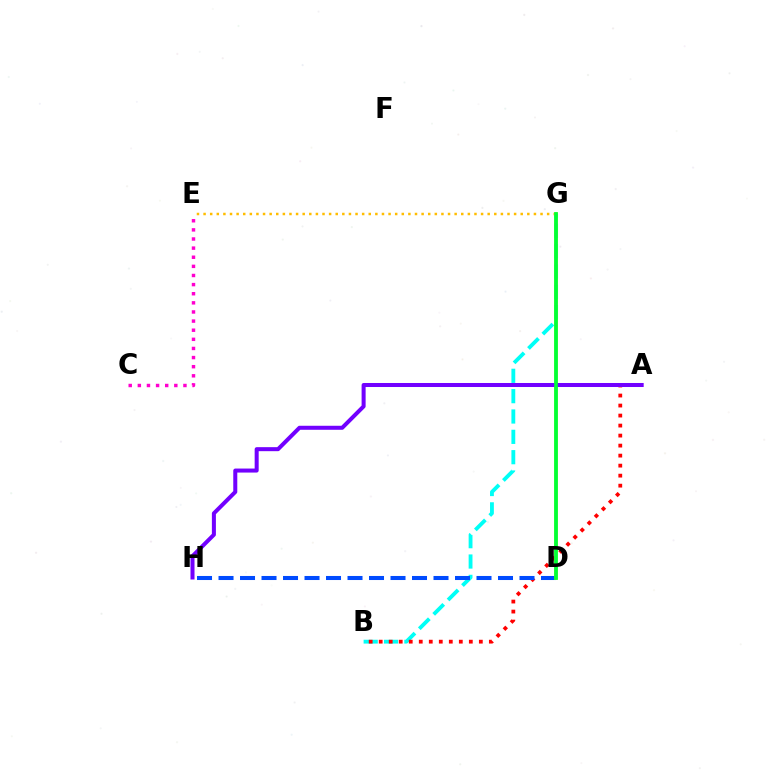{('C', 'E'): [{'color': '#ff00cf', 'line_style': 'dotted', 'thickness': 2.48}], ('B', 'G'): [{'color': '#00fff6', 'line_style': 'dashed', 'thickness': 2.76}], ('A', 'B'): [{'color': '#ff0000', 'line_style': 'dotted', 'thickness': 2.72}], ('D', 'H'): [{'color': '#004bff', 'line_style': 'dashed', 'thickness': 2.92}], ('E', 'G'): [{'color': '#ffbd00', 'line_style': 'dotted', 'thickness': 1.8}], ('D', 'G'): [{'color': '#84ff00', 'line_style': 'solid', 'thickness': 2.55}, {'color': '#00ff39', 'line_style': 'solid', 'thickness': 2.6}], ('A', 'H'): [{'color': '#7200ff', 'line_style': 'solid', 'thickness': 2.89}]}